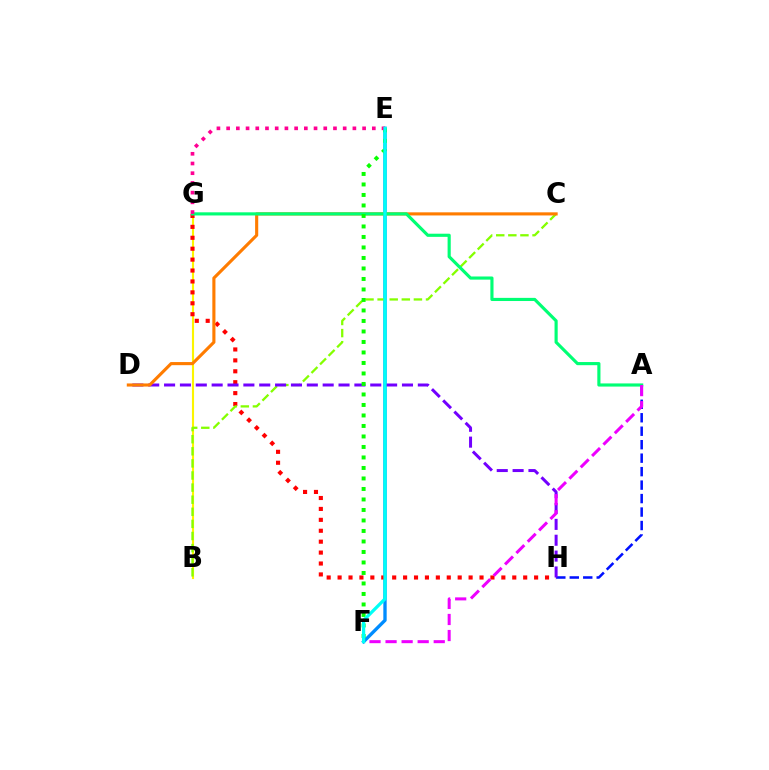{('E', 'F'): [{'color': '#008cff', 'line_style': 'solid', 'thickness': 2.41}, {'color': '#08ff00', 'line_style': 'dotted', 'thickness': 2.85}, {'color': '#00fff6', 'line_style': 'solid', 'thickness': 2.33}], ('B', 'G'): [{'color': '#fcf500', 'line_style': 'solid', 'thickness': 1.52}], ('G', 'H'): [{'color': '#ff0000', 'line_style': 'dotted', 'thickness': 2.97}], ('A', 'H'): [{'color': '#0010ff', 'line_style': 'dashed', 'thickness': 1.83}], ('B', 'C'): [{'color': '#84ff00', 'line_style': 'dashed', 'thickness': 1.64}], ('D', 'H'): [{'color': '#7200ff', 'line_style': 'dashed', 'thickness': 2.15}], ('C', 'D'): [{'color': '#ff7c00', 'line_style': 'solid', 'thickness': 2.24}], ('A', 'G'): [{'color': '#00ff74', 'line_style': 'solid', 'thickness': 2.26}], ('A', 'F'): [{'color': '#ee00ff', 'line_style': 'dashed', 'thickness': 2.18}], ('E', 'G'): [{'color': '#ff0094', 'line_style': 'dotted', 'thickness': 2.64}]}